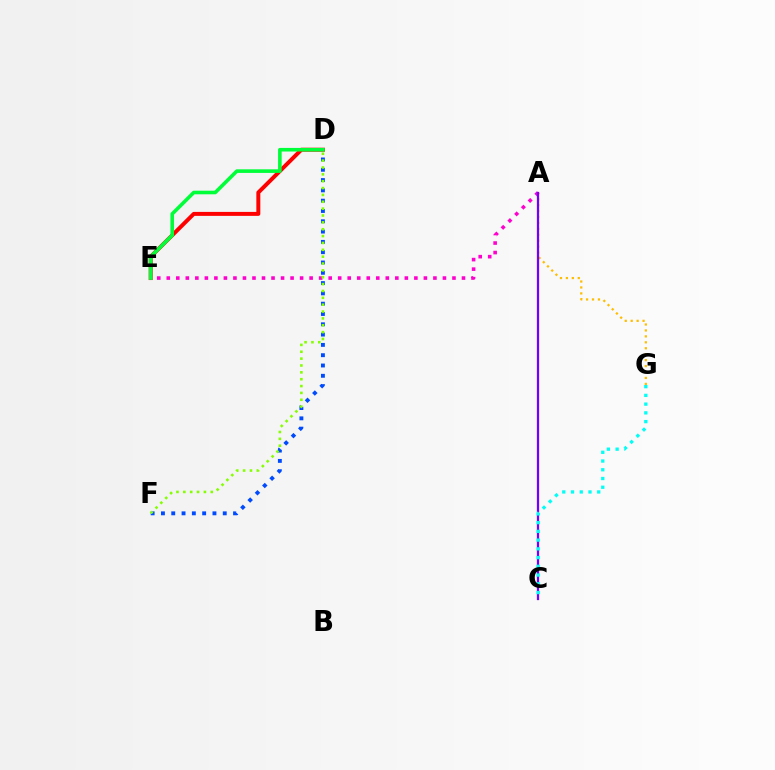{('A', 'G'): [{'color': '#ffbd00', 'line_style': 'dotted', 'thickness': 1.61}], ('D', 'F'): [{'color': '#004bff', 'line_style': 'dotted', 'thickness': 2.8}, {'color': '#84ff00', 'line_style': 'dotted', 'thickness': 1.86}], ('D', 'E'): [{'color': '#ff0000', 'line_style': 'solid', 'thickness': 2.86}, {'color': '#00ff39', 'line_style': 'solid', 'thickness': 2.6}], ('A', 'E'): [{'color': '#ff00cf', 'line_style': 'dotted', 'thickness': 2.59}], ('A', 'C'): [{'color': '#7200ff', 'line_style': 'solid', 'thickness': 1.62}], ('C', 'G'): [{'color': '#00fff6', 'line_style': 'dotted', 'thickness': 2.37}]}